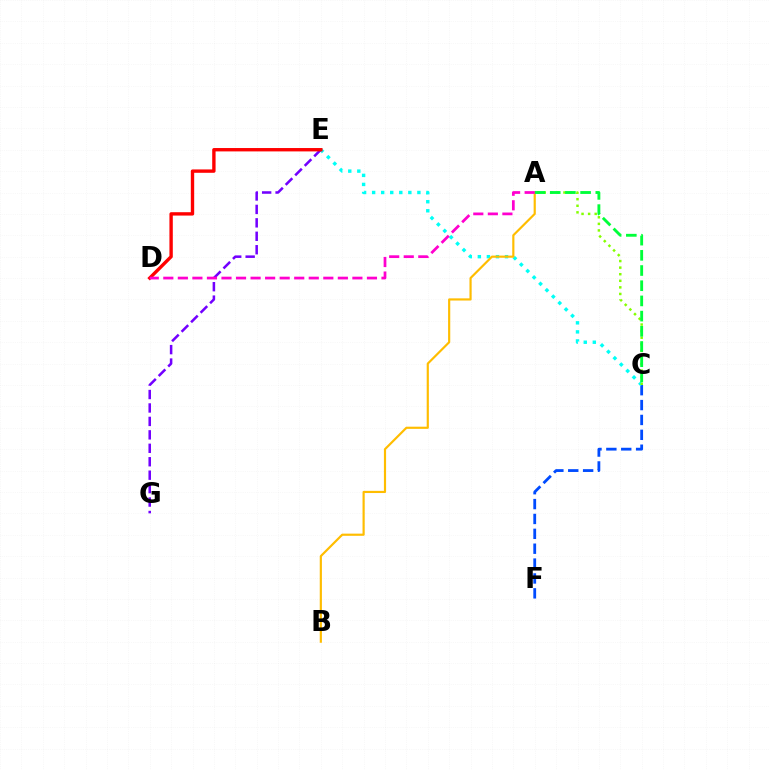{('C', 'F'): [{'color': '#004bff', 'line_style': 'dashed', 'thickness': 2.02}], ('C', 'E'): [{'color': '#00fff6', 'line_style': 'dotted', 'thickness': 2.46}], ('A', 'C'): [{'color': '#84ff00', 'line_style': 'dotted', 'thickness': 1.79}, {'color': '#00ff39', 'line_style': 'dashed', 'thickness': 2.06}], ('E', 'G'): [{'color': '#7200ff', 'line_style': 'dashed', 'thickness': 1.83}], ('D', 'E'): [{'color': '#ff0000', 'line_style': 'solid', 'thickness': 2.43}], ('A', 'B'): [{'color': '#ffbd00', 'line_style': 'solid', 'thickness': 1.56}], ('A', 'D'): [{'color': '#ff00cf', 'line_style': 'dashed', 'thickness': 1.98}]}